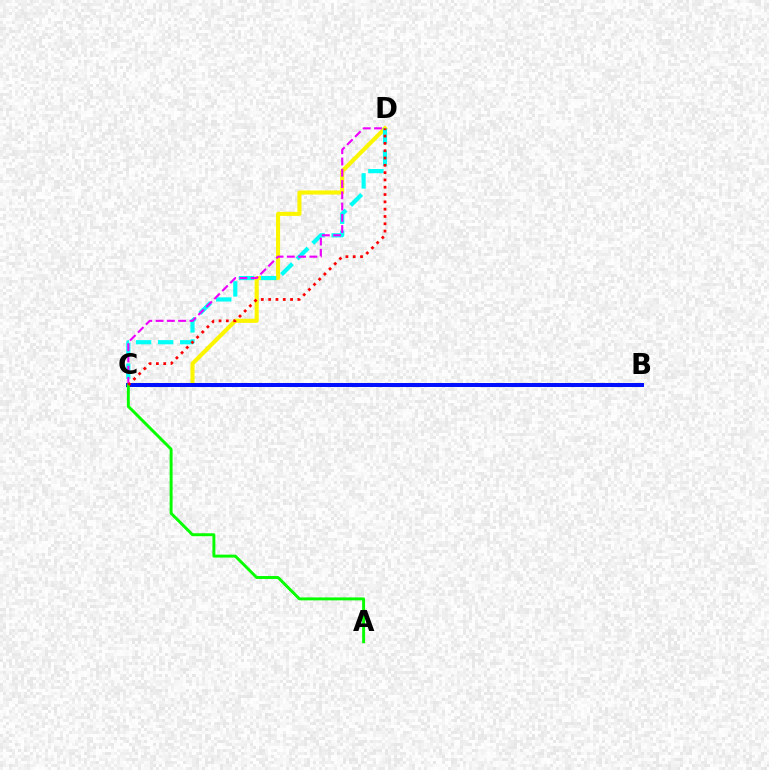{('C', 'D'): [{'color': '#fcf500', 'line_style': 'solid', 'thickness': 2.94}, {'color': '#00fff6', 'line_style': 'dashed', 'thickness': 3.0}, {'color': '#ee00ff', 'line_style': 'dashed', 'thickness': 1.53}, {'color': '#ff0000', 'line_style': 'dotted', 'thickness': 1.99}], ('B', 'C'): [{'color': '#0010ff', 'line_style': 'solid', 'thickness': 2.87}], ('A', 'C'): [{'color': '#08ff00', 'line_style': 'solid', 'thickness': 2.12}]}